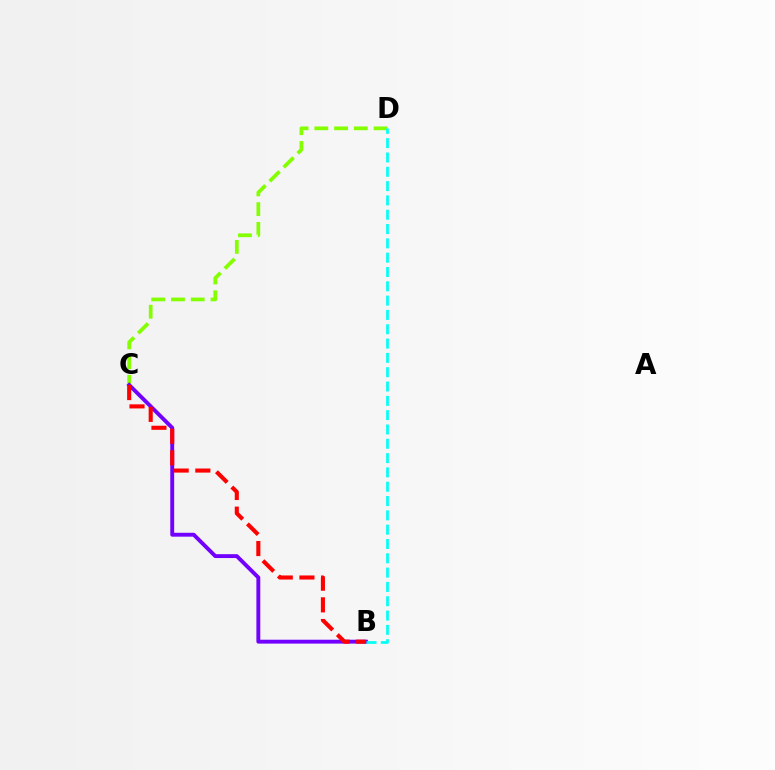{('C', 'D'): [{'color': '#84ff00', 'line_style': 'dashed', 'thickness': 2.69}], ('B', 'C'): [{'color': '#7200ff', 'line_style': 'solid', 'thickness': 2.8}, {'color': '#ff0000', 'line_style': 'dashed', 'thickness': 2.94}], ('B', 'D'): [{'color': '#00fff6', 'line_style': 'dashed', 'thickness': 1.94}]}